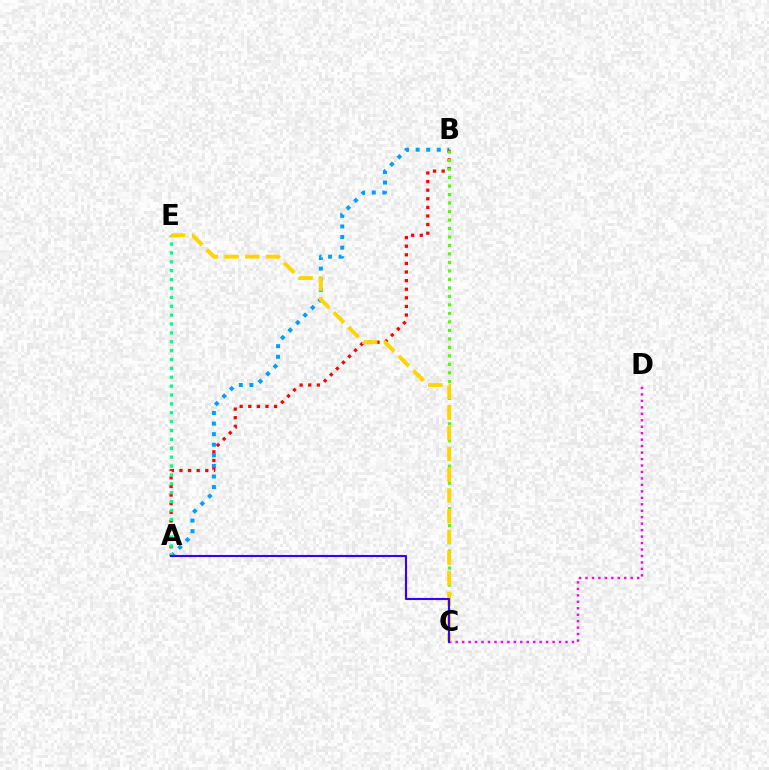{('A', 'B'): [{'color': '#009eff', 'line_style': 'dotted', 'thickness': 2.88}, {'color': '#ff0000', 'line_style': 'dotted', 'thickness': 2.34}], ('B', 'C'): [{'color': '#4fff00', 'line_style': 'dotted', 'thickness': 2.31}], ('A', 'E'): [{'color': '#00ff86', 'line_style': 'dotted', 'thickness': 2.41}], ('C', 'D'): [{'color': '#ff00ed', 'line_style': 'dotted', 'thickness': 1.76}], ('C', 'E'): [{'color': '#ffd500', 'line_style': 'dashed', 'thickness': 2.81}], ('A', 'C'): [{'color': '#3700ff', 'line_style': 'solid', 'thickness': 1.53}]}